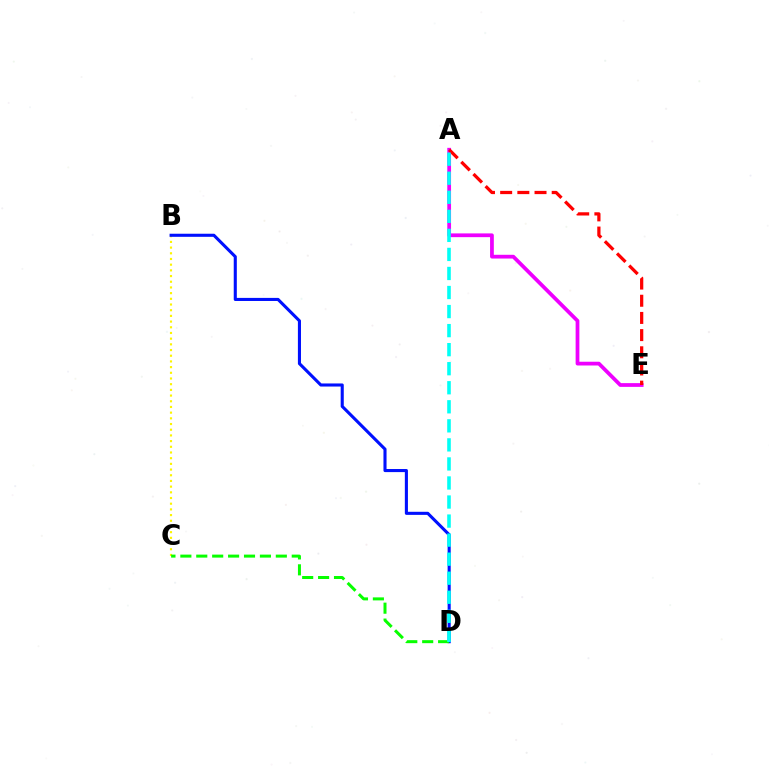{('B', 'C'): [{'color': '#fcf500', 'line_style': 'dotted', 'thickness': 1.55}], ('A', 'E'): [{'color': '#ee00ff', 'line_style': 'solid', 'thickness': 2.7}, {'color': '#ff0000', 'line_style': 'dashed', 'thickness': 2.33}], ('B', 'D'): [{'color': '#0010ff', 'line_style': 'solid', 'thickness': 2.22}], ('C', 'D'): [{'color': '#08ff00', 'line_style': 'dashed', 'thickness': 2.16}], ('A', 'D'): [{'color': '#00fff6', 'line_style': 'dashed', 'thickness': 2.59}]}